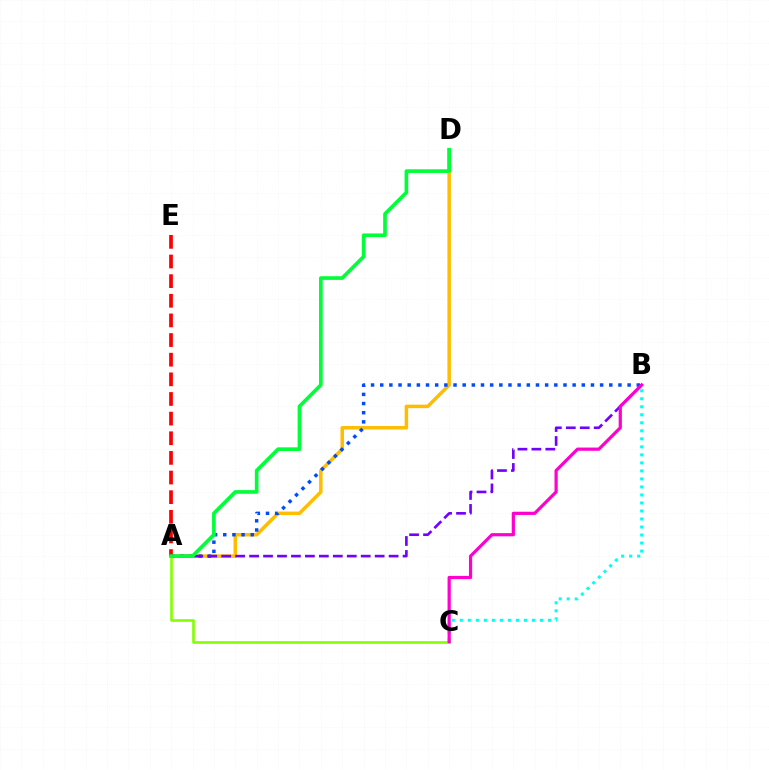{('B', 'C'): [{'color': '#00fff6', 'line_style': 'dotted', 'thickness': 2.18}, {'color': '#ff00cf', 'line_style': 'solid', 'thickness': 2.31}], ('A', 'C'): [{'color': '#84ff00', 'line_style': 'solid', 'thickness': 1.9}], ('A', 'D'): [{'color': '#ffbd00', 'line_style': 'solid', 'thickness': 2.52}, {'color': '#00ff39', 'line_style': 'solid', 'thickness': 2.63}], ('A', 'B'): [{'color': '#004bff', 'line_style': 'dotted', 'thickness': 2.49}, {'color': '#7200ff', 'line_style': 'dashed', 'thickness': 1.9}], ('A', 'E'): [{'color': '#ff0000', 'line_style': 'dashed', 'thickness': 2.67}]}